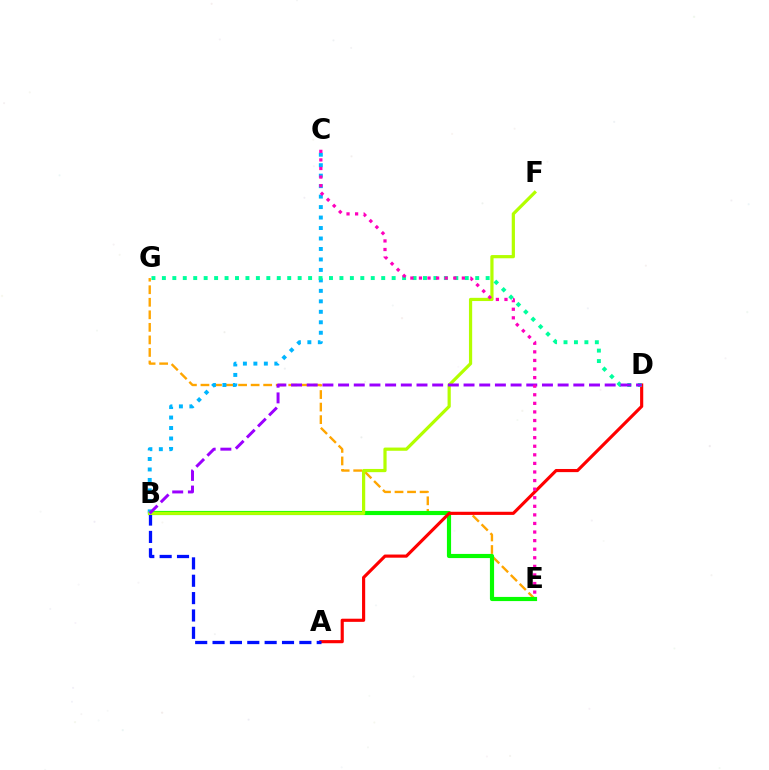{('E', 'G'): [{'color': '#ffa500', 'line_style': 'dashed', 'thickness': 1.7}], ('B', 'E'): [{'color': '#08ff00', 'line_style': 'solid', 'thickness': 2.99}], ('A', 'D'): [{'color': '#ff0000', 'line_style': 'solid', 'thickness': 2.26}], ('A', 'B'): [{'color': '#0010ff', 'line_style': 'dashed', 'thickness': 2.36}], ('B', 'C'): [{'color': '#00b5ff', 'line_style': 'dotted', 'thickness': 2.85}], ('B', 'F'): [{'color': '#b3ff00', 'line_style': 'solid', 'thickness': 2.31}], ('D', 'G'): [{'color': '#00ff9d', 'line_style': 'dotted', 'thickness': 2.84}], ('B', 'D'): [{'color': '#9b00ff', 'line_style': 'dashed', 'thickness': 2.13}], ('C', 'E'): [{'color': '#ff00bd', 'line_style': 'dotted', 'thickness': 2.33}]}